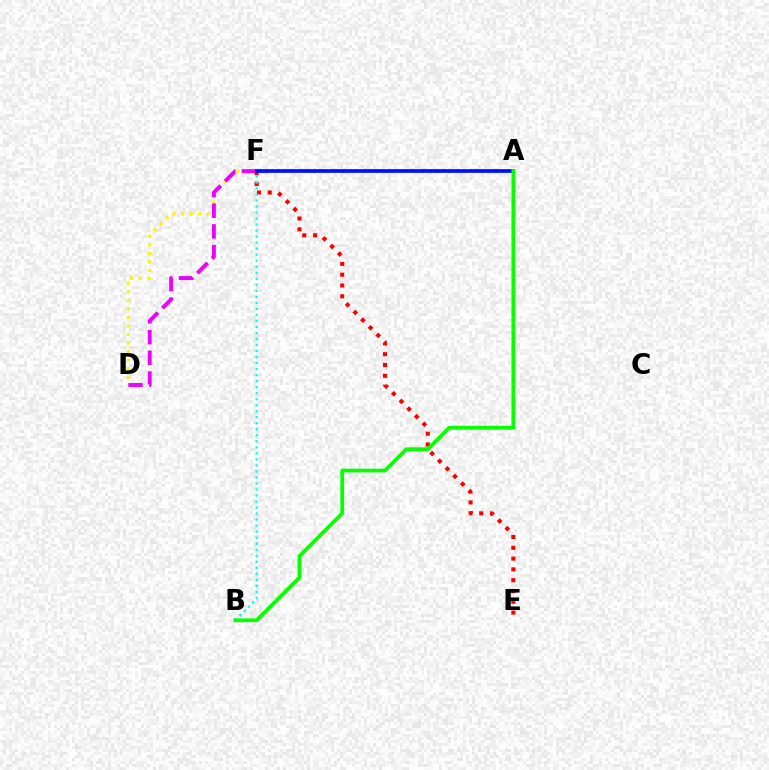{('D', 'F'): [{'color': '#fcf500', 'line_style': 'dotted', 'thickness': 2.32}, {'color': '#ee00ff', 'line_style': 'dashed', 'thickness': 2.81}], ('E', 'F'): [{'color': '#ff0000', 'line_style': 'dotted', 'thickness': 2.94}], ('B', 'F'): [{'color': '#00fff6', 'line_style': 'dotted', 'thickness': 1.64}], ('A', 'F'): [{'color': '#0010ff', 'line_style': 'solid', 'thickness': 2.7}], ('A', 'B'): [{'color': '#08ff00', 'line_style': 'solid', 'thickness': 2.7}]}